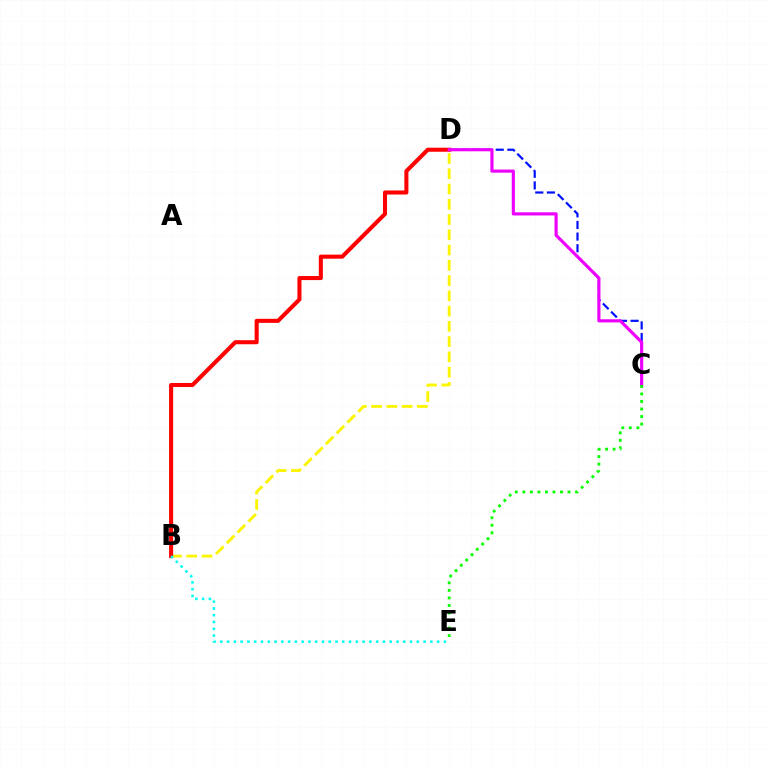{('C', 'D'): [{'color': '#0010ff', 'line_style': 'dashed', 'thickness': 1.58}, {'color': '#ee00ff', 'line_style': 'solid', 'thickness': 2.27}], ('B', 'D'): [{'color': '#fcf500', 'line_style': 'dashed', 'thickness': 2.07}, {'color': '#ff0000', 'line_style': 'solid', 'thickness': 2.92}], ('B', 'E'): [{'color': '#00fff6', 'line_style': 'dotted', 'thickness': 1.84}], ('C', 'E'): [{'color': '#08ff00', 'line_style': 'dotted', 'thickness': 2.05}]}